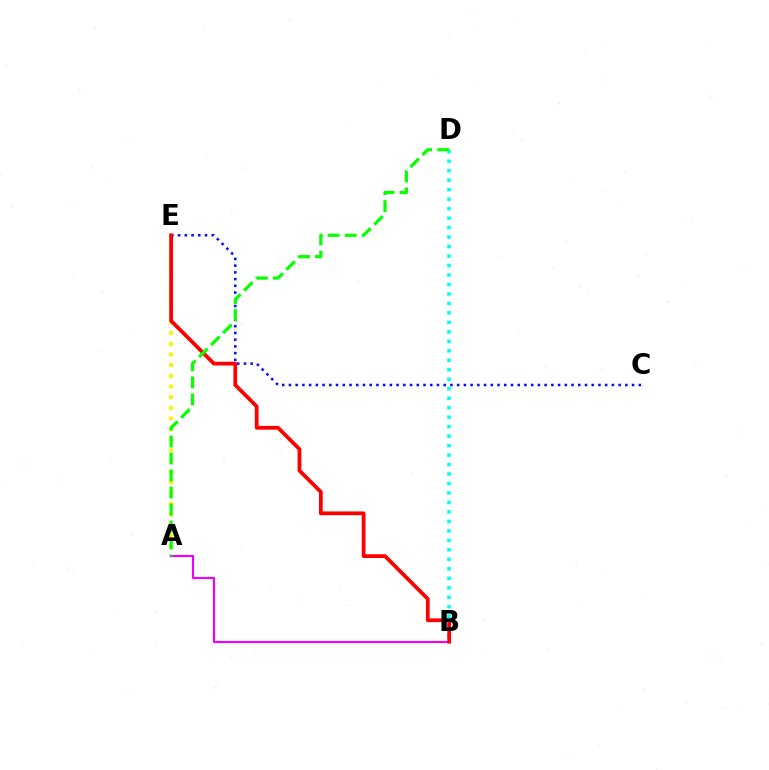{('C', 'E'): [{'color': '#0010ff', 'line_style': 'dotted', 'thickness': 1.83}], ('A', 'E'): [{'color': '#fcf500', 'line_style': 'dotted', 'thickness': 2.9}], ('B', 'D'): [{'color': '#00fff6', 'line_style': 'dotted', 'thickness': 2.58}], ('A', 'B'): [{'color': '#ee00ff', 'line_style': 'solid', 'thickness': 1.55}], ('B', 'E'): [{'color': '#ff0000', 'line_style': 'solid', 'thickness': 2.72}], ('A', 'D'): [{'color': '#08ff00', 'line_style': 'dashed', 'thickness': 2.31}]}